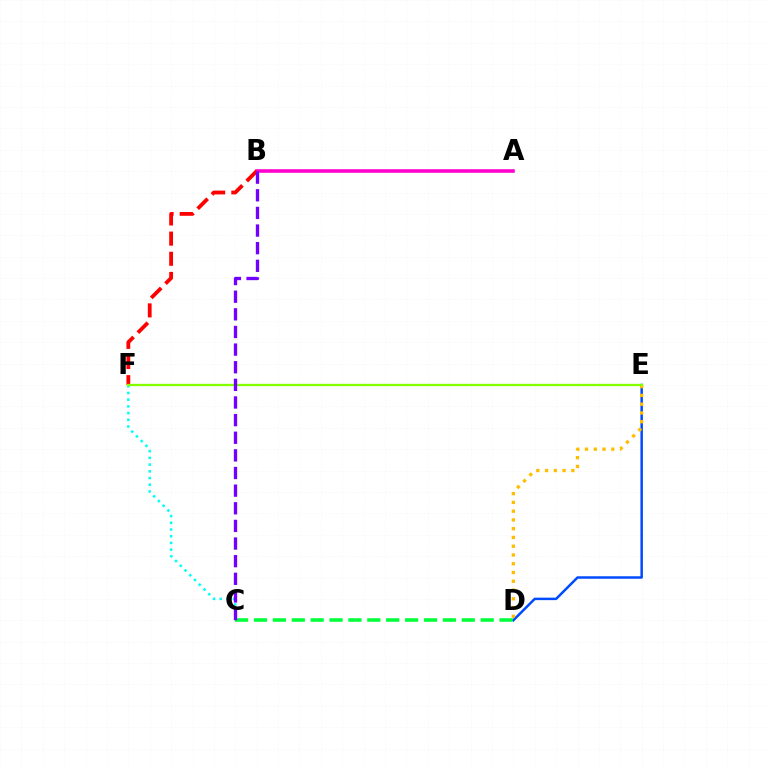{('A', 'B'): [{'color': '#ff00cf', 'line_style': 'solid', 'thickness': 2.56}], ('D', 'E'): [{'color': '#004bff', 'line_style': 'solid', 'thickness': 1.79}, {'color': '#ffbd00', 'line_style': 'dotted', 'thickness': 2.38}], ('C', 'F'): [{'color': '#00fff6', 'line_style': 'dotted', 'thickness': 1.82}], ('B', 'F'): [{'color': '#ff0000', 'line_style': 'dashed', 'thickness': 2.74}], ('E', 'F'): [{'color': '#84ff00', 'line_style': 'solid', 'thickness': 1.68}], ('C', 'D'): [{'color': '#00ff39', 'line_style': 'dashed', 'thickness': 2.57}], ('B', 'C'): [{'color': '#7200ff', 'line_style': 'dashed', 'thickness': 2.4}]}